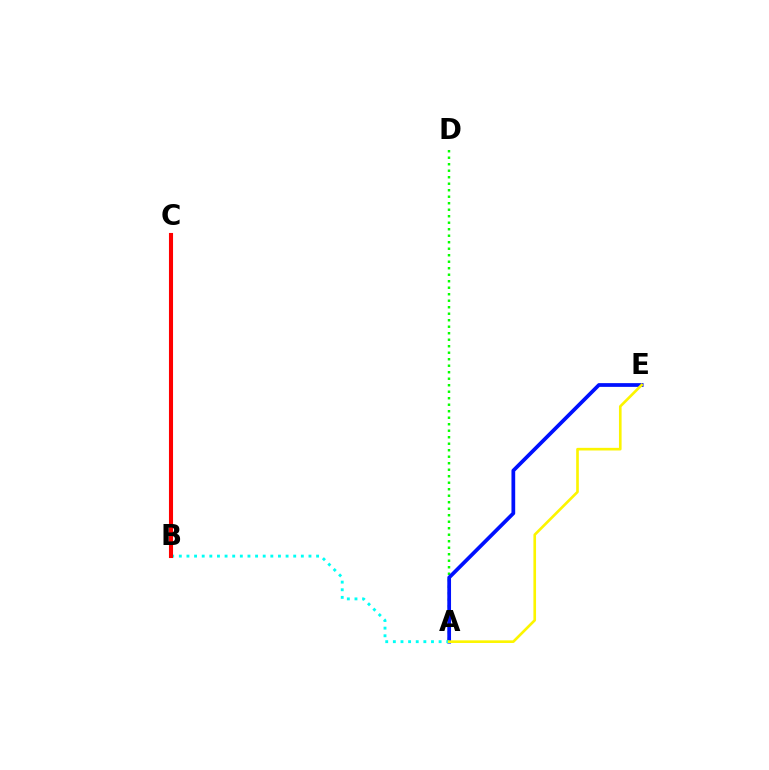{('A', 'D'): [{'color': '#08ff00', 'line_style': 'dotted', 'thickness': 1.77}], ('A', 'E'): [{'color': '#0010ff', 'line_style': 'solid', 'thickness': 2.69}, {'color': '#fcf500', 'line_style': 'solid', 'thickness': 1.9}], ('A', 'B'): [{'color': '#00fff6', 'line_style': 'dotted', 'thickness': 2.07}], ('B', 'C'): [{'color': '#ee00ff', 'line_style': 'solid', 'thickness': 2.84}, {'color': '#ff0000', 'line_style': 'solid', 'thickness': 2.94}]}